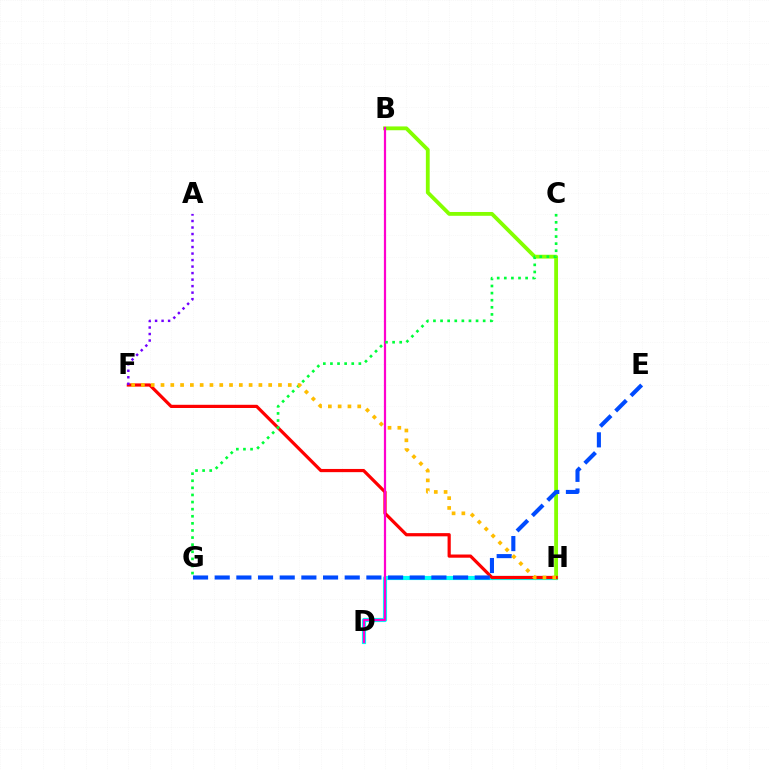{('D', 'H'): [{'color': '#00fff6', 'line_style': 'solid', 'thickness': 2.98}], ('B', 'H'): [{'color': '#84ff00', 'line_style': 'solid', 'thickness': 2.75}], ('F', 'H'): [{'color': '#ff0000', 'line_style': 'solid', 'thickness': 2.3}, {'color': '#ffbd00', 'line_style': 'dotted', 'thickness': 2.66}], ('E', 'G'): [{'color': '#004bff', 'line_style': 'dashed', 'thickness': 2.94}], ('A', 'F'): [{'color': '#7200ff', 'line_style': 'dotted', 'thickness': 1.77}], ('B', 'D'): [{'color': '#ff00cf', 'line_style': 'solid', 'thickness': 1.6}], ('C', 'G'): [{'color': '#00ff39', 'line_style': 'dotted', 'thickness': 1.93}]}